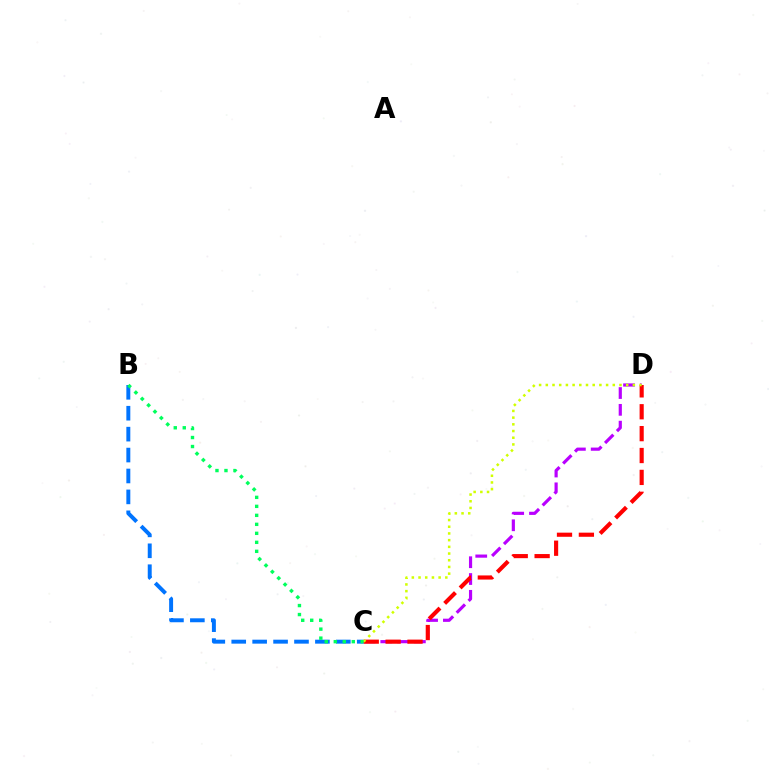{('C', 'D'): [{'color': '#b900ff', 'line_style': 'dashed', 'thickness': 2.28}, {'color': '#ff0000', 'line_style': 'dashed', 'thickness': 2.97}, {'color': '#d1ff00', 'line_style': 'dotted', 'thickness': 1.82}], ('B', 'C'): [{'color': '#0074ff', 'line_style': 'dashed', 'thickness': 2.84}, {'color': '#00ff5c', 'line_style': 'dotted', 'thickness': 2.44}]}